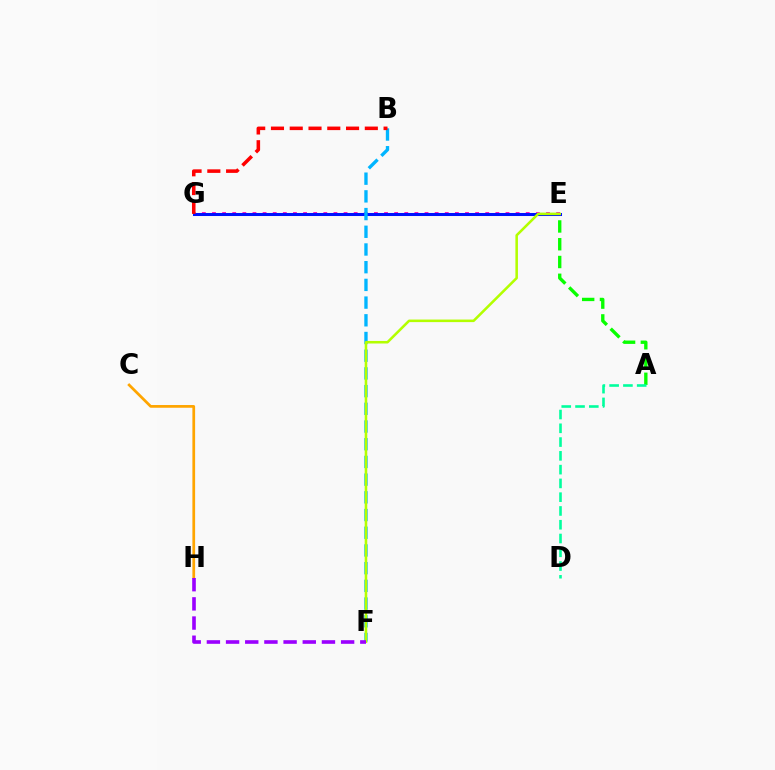{('C', 'H'): [{'color': '#ffa500', 'line_style': 'solid', 'thickness': 1.96}], ('E', 'G'): [{'color': '#ff00bd', 'line_style': 'dotted', 'thickness': 2.75}, {'color': '#0010ff', 'line_style': 'solid', 'thickness': 2.18}], ('A', 'E'): [{'color': '#08ff00', 'line_style': 'dashed', 'thickness': 2.41}], ('B', 'F'): [{'color': '#00b5ff', 'line_style': 'dashed', 'thickness': 2.41}], ('A', 'D'): [{'color': '#00ff9d', 'line_style': 'dashed', 'thickness': 1.87}], ('E', 'F'): [{'color': '#b3ff00', 'line_style': 'solid', 'thickness': 1.84}], ('F', 'H'): [{'color': '#9b00ff', 'line_style': 'dashed', 'thickness': 2.6}], ('B', 'G'): [{'color': '#ff0000', 'line_style': 'dashed', 'thickness': 2.55}]}